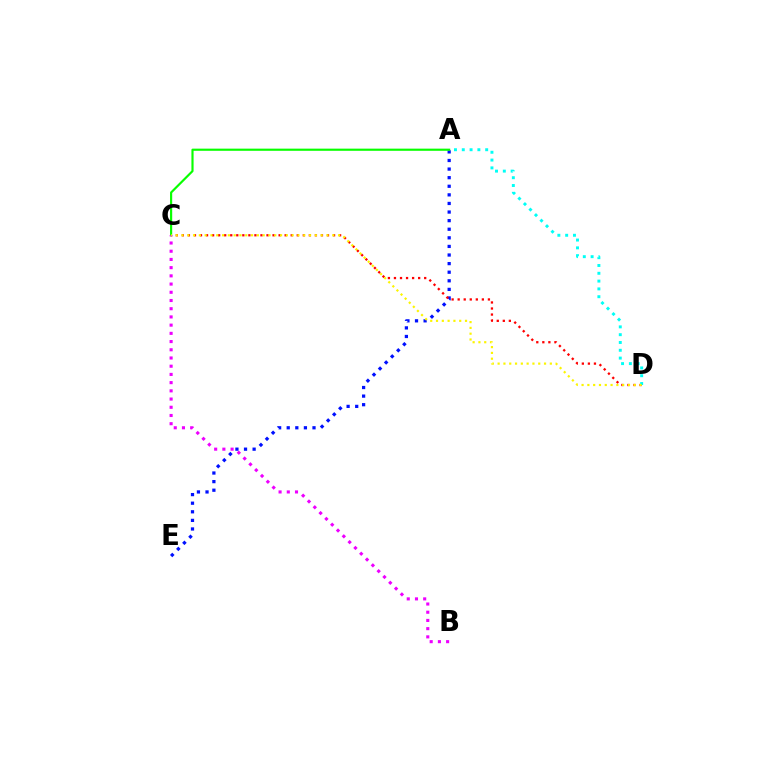{('A', 'E'): [{'color': '#0010ff', 'line_style': 'dotted', 'thickness': 2.33}], ('C', 'D'): [{'color': '#ff0000', 'line_style': 'dotted', 'thickness': 1.64}, {'color': '#fcf500', 'line_style': 'dotted', 'thickness': 1.58}], ('A', 'D'): [{'color': '#00fff6', 'line_style': 'dotted', 'thickness': 2.12}], ('A', 'C'): [{'color': '#08ff00', 'line_style': 'solid', 'thickness': 1.56}], ('B', 'C'): [{'color': '#ee00ff', 'line_style': 'dotted', 'thickness': 2.23}]}